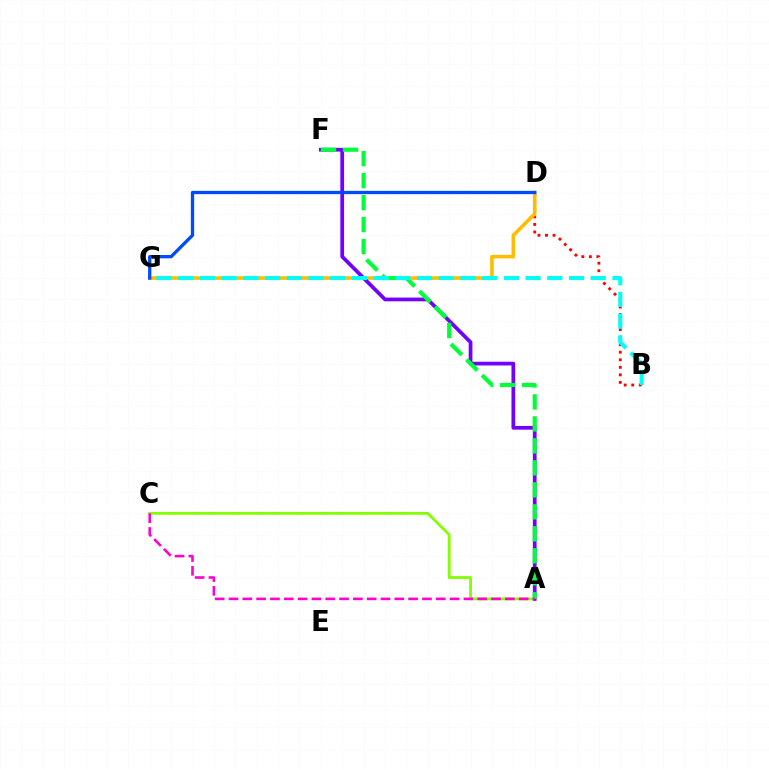{('B', 'D'): [{'color': '#ff0000', 'line_style': 'dotted', 'thickness': 2.05}], ('A', 'C'): [{'color': '#84ff00', 'line_style': 'solid', 'thickness': 2.02}, {'color': '#ff00cf', 'line_style': 'dashed', 'thickness': 1.88}], ('D', 'G'): [{'color': '#ffbd00', 'line_style': 'solid', 'thickness': 2.6}, {'color': '#004bff', 'line_style': 'solid', 'thickness': 2.38}], ('A', 'F'): [{'color': '#7200ff', 'line_style': 'solid', 'thickness': 2.69}, {'color': '#00ff39', 'line_style': 'dashed', 'thickness': 2.99}], ('B', 'G'): [{'color': '#00fff6', 'line_style': 'dashed', 'thickness': 2.95}]}